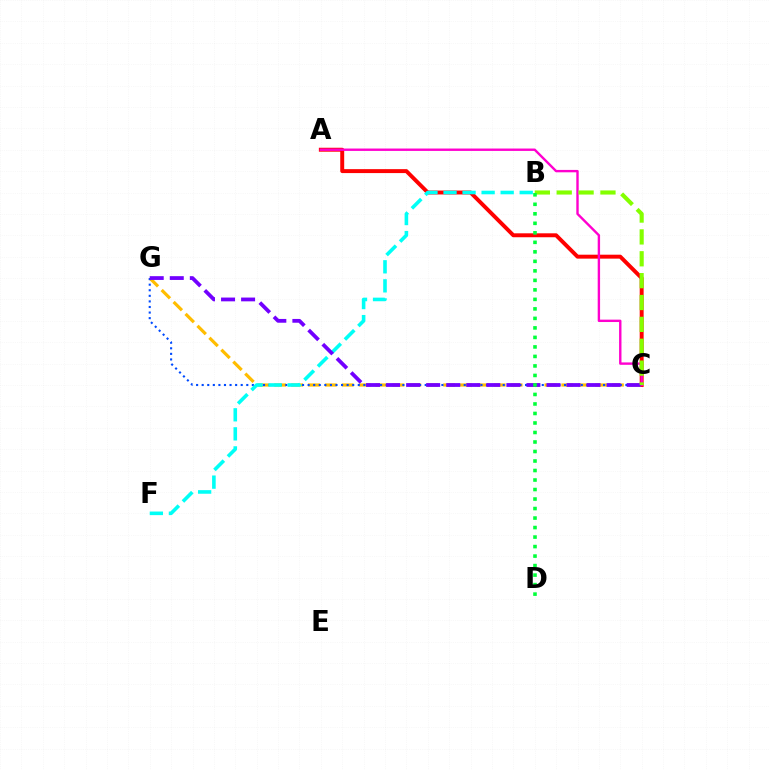{('A', 'C'): [{'color': '#ff0000', 'line_style': 'solid', 'thickness': 2.84}, {'color': '#ff00cf', 'line_style': 'solid', 'thickness': 1.72}], ('C', 'G'): [{'color': '#ffbd00', 'line_style': 'dashed', 'thickness': 2.29}, {'color': '#004bff', 'line_style': 'dotted', 'thickness': 1.51}, {'color': '#7200ff', 'line_style': 'dashed', 'thickness': 2.72}], ('B', 'F'): [{'color': '#00fff6', 'line_style': 'dashed', 'thickness': 2.59}], ('B', 'C'): [{'color': '#84ff00', 'line_style': 'dashed', 'thickness': 2.97}], ('B', 'D'): [{'color': '#00ff39', 'line_style': 'dotted', 'thickness': 2.58}]}